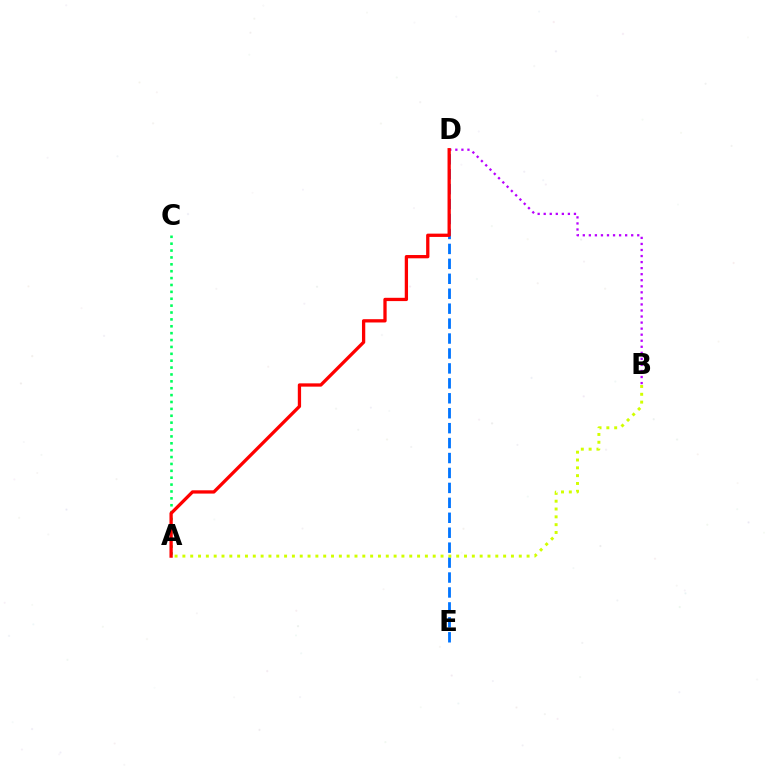{('B', 'D'): [{'color': '#b900ff', 'line_style': 'dotted', 'thickness': 1.64}], ('D', 'E'): [{'color': '#0074ff', 'line_style': 'dashed', 'thickness': 2.03}], ('A', 'C'): [{'color': '#00ff5c', 'line_style': 'dotted', 'thickness': 1.87}], ('A', 'D'): [{'color': '#ff0000', 'line_style': 'solid', 'thickness': 2.37}], ('A', 'B'): [{'color': '#d1ff00', 'line_style': 'dotted', 'thickness': 2.13}]}